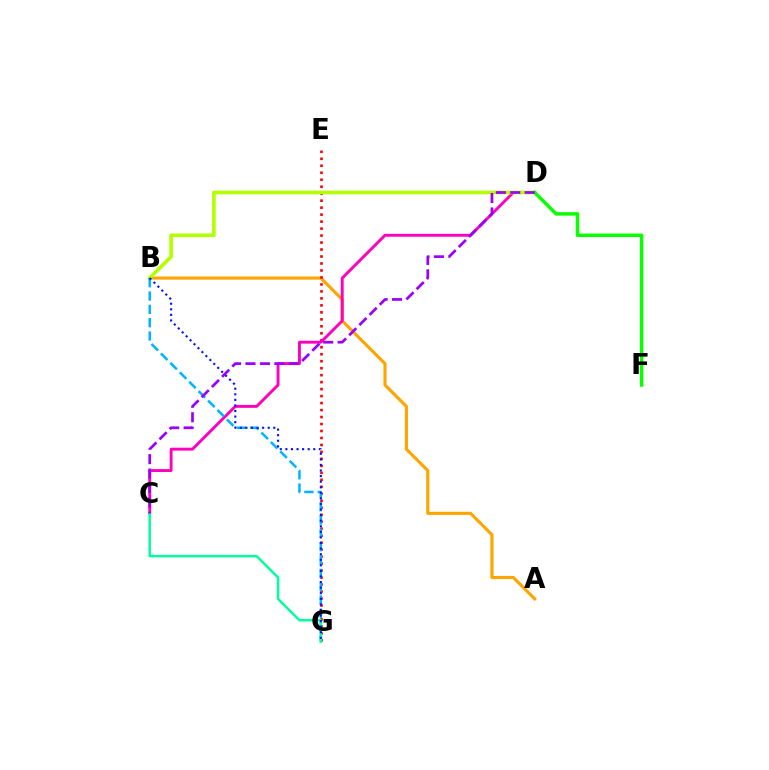{('A', 'B'): [{'color': '#ffa500', 'line_style': 'solid', 'thickness': 2.25}], ('E', 'G'): [{'color': '#ff0000', 'line_style': 'dotted', 'thickness': 1.9}], ('C', 'D'): [{'color': '#ff00bd', 'line_style': 'solid', 'thickness': 2.09}, {'color': '#9b00ff', 'line_style': 'dashed', 'thickness': 1.96}], ('B', 'D'): [{'color': '#b3ff00', 'line_style': 'solid', 'thickness': 2.61}], ('B', 'G'): [{'color': '#00b5ff', 'line_style': 'dashed', 'thickness': 1.81}, {'color': '#0010ff', 'line_style': 'dotted', 'thickness': 1.52}], ('C', 'G'): [{'color': '#00ff9d', 'line_style': 'solid', 'thickness': 1.77}], ('D', 'F'): [{'color': '#08ff00', 'line_style': 'solid', 'thickness': 2.49}]}